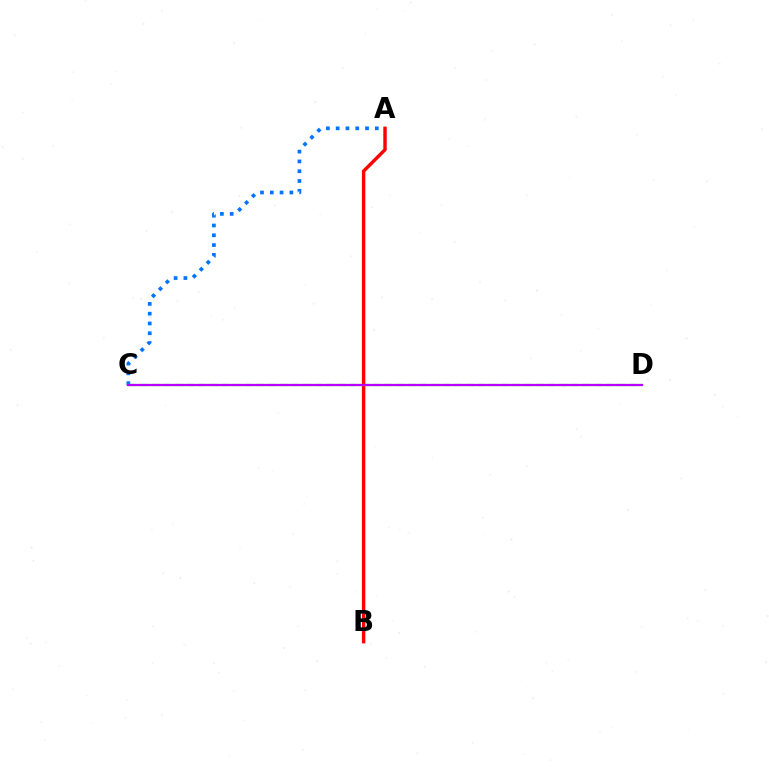{('A', 'C'): [{'color': '#0074ff', 'line_style': 'dotted', 'thickness': 2.66}], ('A', 'B'): [{'color': '#ff0000', 'line_style': 'solid', 'thickness': 2.46}], ('C', 'D'): [{'color': '#00ff5c', 'line_style': 'dashed', 'thickness': 1.58}, {'color': '#d1ff00', 'line_style': 'solid', 'thickness': 1.52}, {'color': '#b900ff', 'line_style': 'solid', 'thickness': 1.61}]}